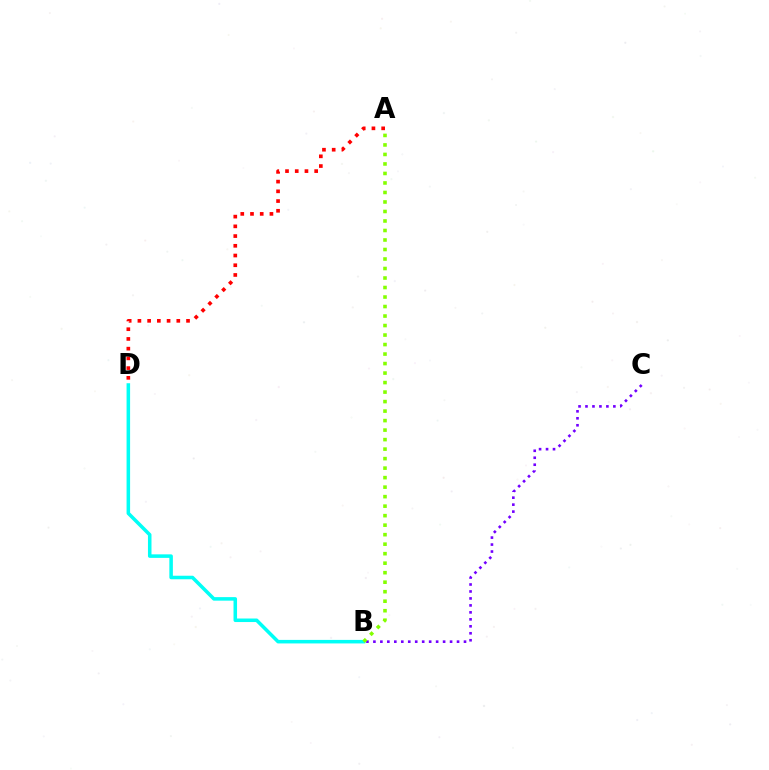{('B', 'C'): [{'color': '#7200ff', 'line_style': 'dotted', 'thickness': 1.89}], ('B', 'D'): [{'color': '#00fff6', 'line_style': 'solid', 'thickness': 2.54}], ('A', 'D'): [{'color': '#ff0000', 'line_style': 'dotted', 'thickness': 2.64}], ('A', 'B'): [{'color': '#84ff00', 'line_style': 'dotted', 'thickness': 2.58}]}